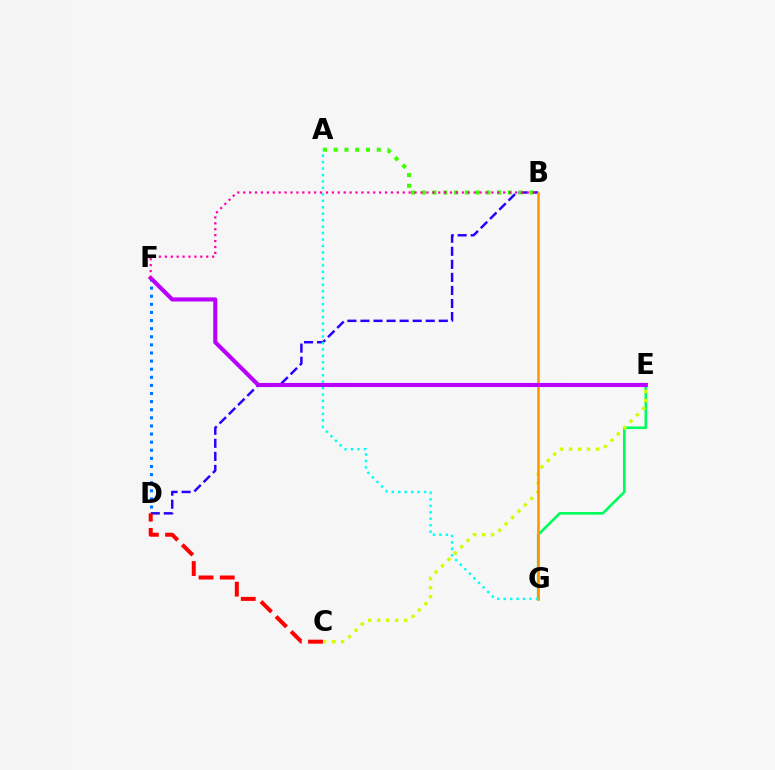{('B', 'D'): [{'color': '#2500ff', 'line_style': 'dashed', 'thickness': 1.77}], ('E', 'G'): [{'color': '#00ff5c', 'line_style': 'solid', 'thickness': 1.91}], ('A', 'B'): [{'color': '#3dff00', 'line_style': 'dotted', 'thickness': 2.92}], ('C', 'E'): [{'color': '#d1ff00', 'line_style': 'dotted', 'thickness': 2.44}], ('C', 'D'): [{'color': '#ff0000', 'line_style': 'dashed', 'thickness': 2.88}], ('D', 'F'): [{'color': '#0074ff', 'line_style': 'dotted', 'thickness': 2.2}], ('B', 'G'): [{'color': '#ff9400', 'line_style': 'solid', 'thickness': 1.81}], ('A', 'G'): [{'color': '#00fff6', 'line_style': 'dotted', 'thickness': 1.75}], ('E', 'F'): [{'color': '#b900ff', 'line_style': 'solid', 'thickness': 2.96}], ('B', 'F'): [{'color': '#ff00ac', 'line_style': 'dotted', 'thickness': 1.61}]}